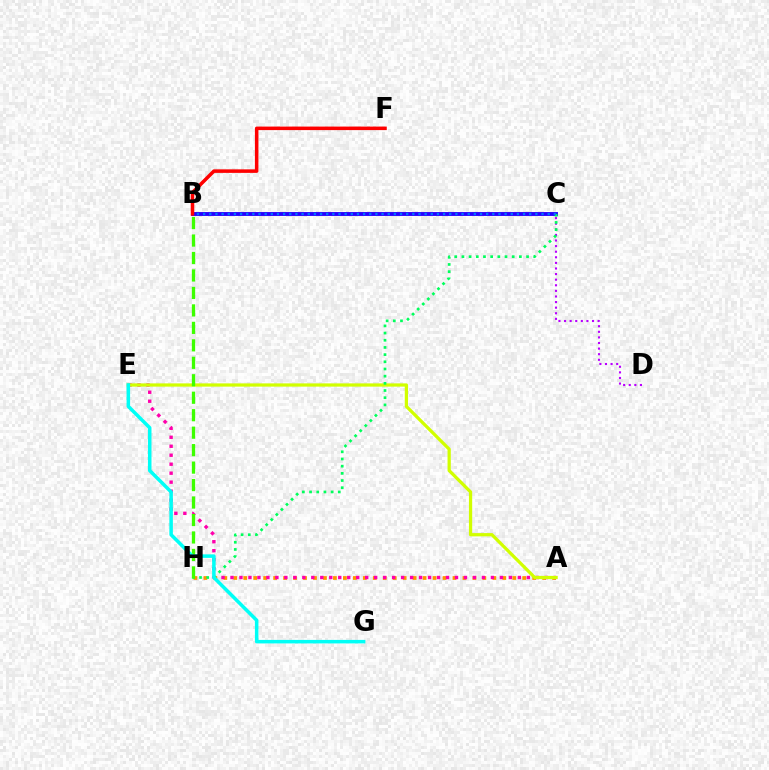{('A', 'H'): [{'color': '#ff9400', 'line_style': 'dotted', 'thickness': 2.71}], ('C', 'D'): [{'color': '#b900ff', 'line_style': 'dotted', 'thickness': 1.52}], ('A', 'E'): [{'color': '#ff00ac', 'line_style': 'dotted', 'thickness': 2.44}, {'color': '#d1ff00', 'line_style': 'solid', 'thickness': 2.34}], ('B', 'C'): [{'color': '#2500ff', 'line_style': 'solid', 'thickness': 2.79}, {'color': '#0074ff', 'line_style': 'dotted', 'thickness': 1.67}], ('B', 'F'): [{'color': '#ff0000', 'line_style': 'solid', 'thickness': 2.54}], ('C', 'H'): [{'color': '#00ff5c', 'line_style': 'dotted', 'thickness': 1.95}], ('B', 'H'): [{'color': '#3dff00', 'line_style': 'dashed', 'thickness': 2.37}], ('E', 'G'): [{'color': '#00fff6', 'line_style': 'solid', 'thickness': 2.54}]}